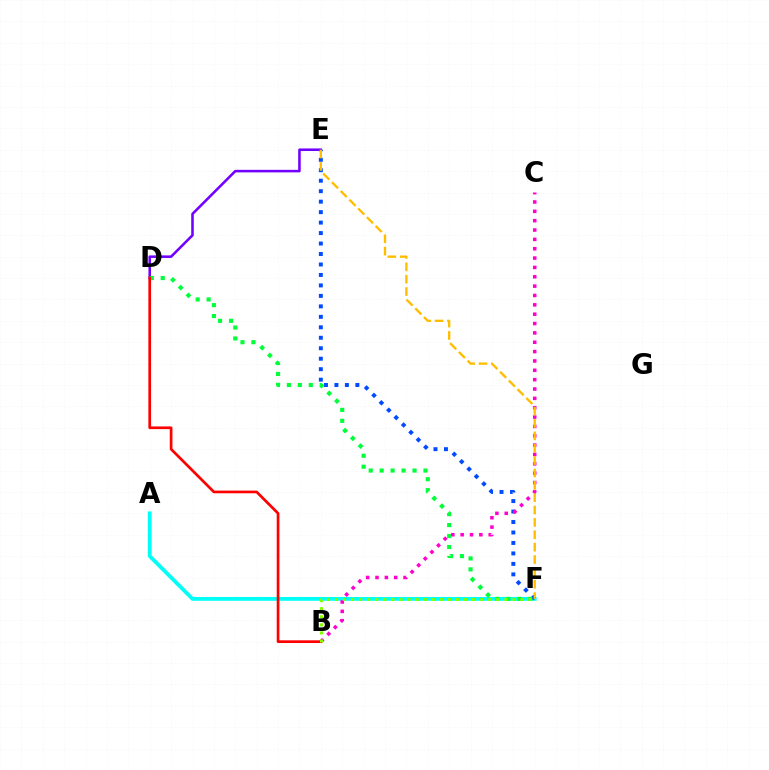{('D', 'E'): [{'color': '#7200ff', 'line_style': 'solid', 'thickness': 1.84}], ('A', 'F'): [{'color': '#00fff6', 'line_style': 'solid', 'thickness': 2.75}], ('E', 'F'): [{'color': '#004bff', 'line_style': 'dotted', 'thickness': 2.84}, {'color': '#ffbd00', 'line_style': 'dashed', 'thickness': 1.68}], ('B', 'C'): [{'color': '#ff00cf', 'line_style': 'dotted', 'thickness': 2.54}], ('D', 'F'): [{'color': '#00ff39', 'line_style': 'dotted', 'thickness': 2.97}], ('B', 'D'): [{'color': '#ff0000', 'line_style': 'solid', 'thickness': 1.95}], ('B', 'F'): [{'color': '#84ff00', 'line_style': 'dotted', 'thickness': 2.19}]}